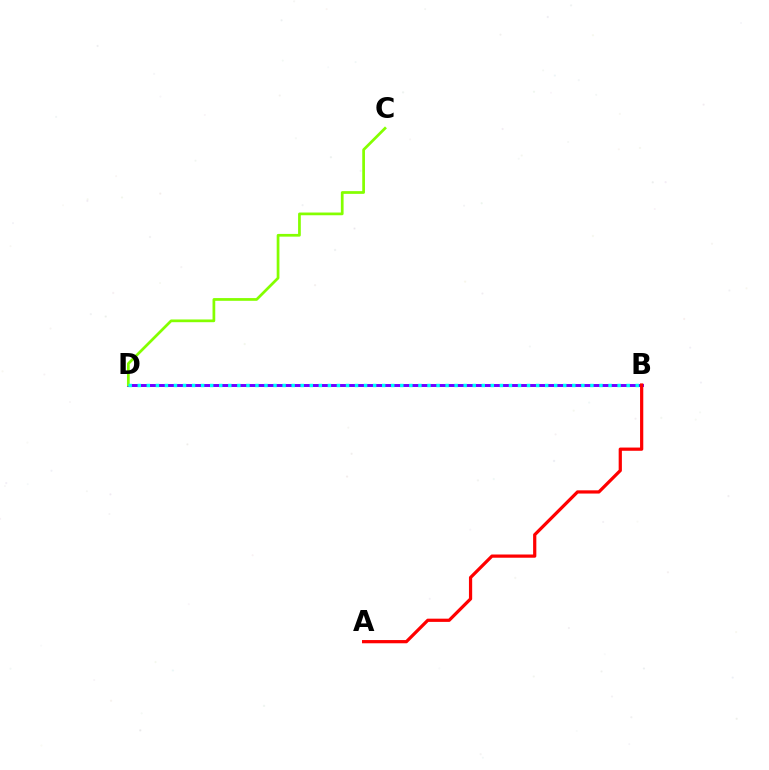{('B', 'D'): [{'color': '#7200ff', 'line_style': 'solid', 'thickness': 2.13}, {'color': '#00fff6', 'line_style': 'dotted', 'thickness': 2.46}], ('A', 'B'): [{'color': '#ff0000', 'line_style': 'solid', 'thickness': 2.32}], ('C', 'D'): [{'color': '#84ff00', 'line_style': 'solid', 'thickness': 1.96}]}